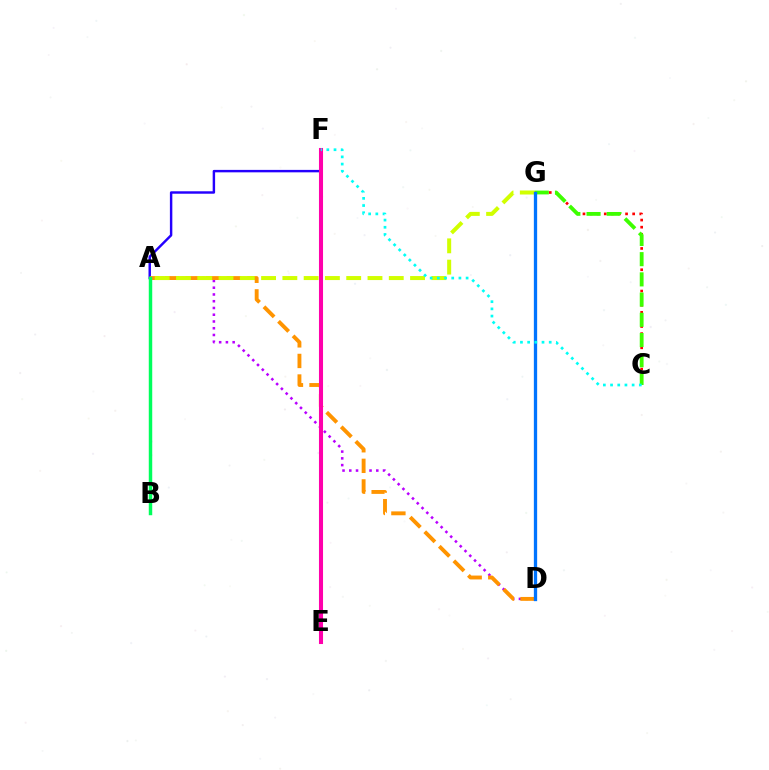{('A', 'F'): [{'color': '#2500ff', 'line_style': 'solid', 'thickness': 1.76}], ('A', 'D'): [{'color': '#b900ff', 'line_style': 'dotted', 'thickness': 1.83}, {'color': '#ff9400', 'line_style': 'dashed', 'thickness': 2.79}], ('A', 'G'): [{'color': '#d1ff00', 'line_style': 'dashed', 'thickness': 2.89}], ('C', 'G'): [{'color': '#ff0000', 'line_style': 'dotted', 'thickness': 1.93}, {'color': '#3dff00', 'line_style': 'dashed', 'thickness': 2.75}], ('E', 'F'): [{'color': '#ff00ac', 'line_style': 'solid', 'thickness': 2.93}], ('A', 'B'): [{'color': '#00ff5c', 'line_style': 'solid', 'thickness': 2.49}], ('D', 'G'): [{'color': '#0074ff', 'line_style': 'solid', 'thickness': 2.38}], ('C', 'F'): [{'color': '#00fff6', 'line_style': 'dotted', 'thickness': 1.95}]}